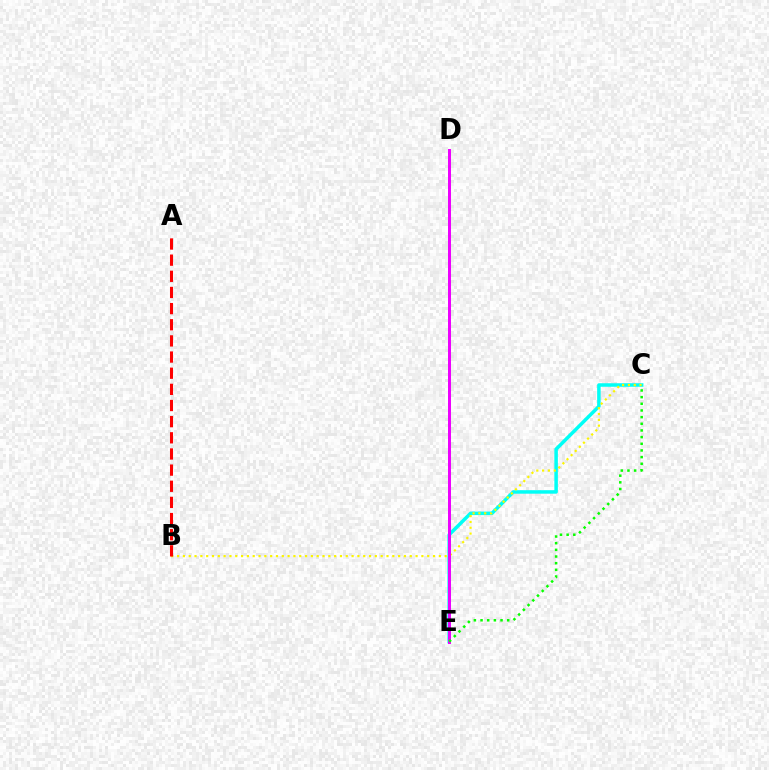{('D', 'E'): [{'color': '#0010ff', 'line_style': 'dotted', 'thickness': 1.84}, {'color': '#ee00ff', 'line_style': 'solid', 'thickness': 2.14}], ('C', 'E'): [{'color': '#00fff6', 'line_style': 'solid', 'thickness': 2.52}, {'color': '#08ff00', 'line_style': 'dotted', 'thickness': 1.81}], ('B', 'C'): [{'color': '#fcf500', 'line_style': 'dotted', 'thickness': 1.58}], ('A', 'B'): [{'color': '#ff0000', 'line_style': 'dashed', 'thickness': 2.19}]}